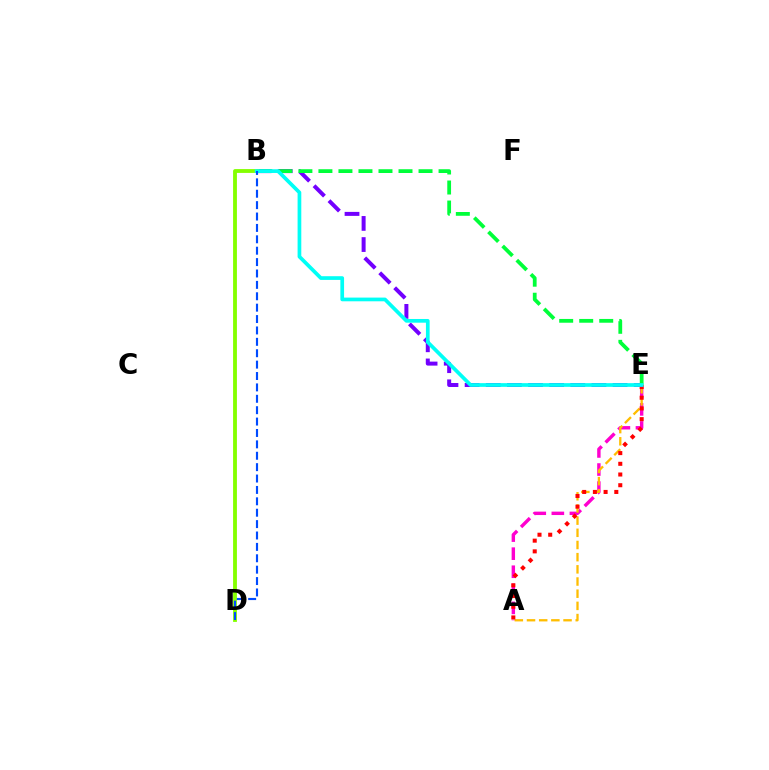{('A', 'E'): [{'color': '#ff00cf', 'line_style': 'dashed', 'thickness': 2.46}, {'color': '#ffbd00', 'line_style': 'dashed', 'thickness': 1.65}, {'color': '#ff0000', 'line_style': 'dotted', 'thickness': 2.91}], ('B', 'E'): [{'color': '#7200ff', 'line_style': 'dashed', 'thickness': 2.87}, {'color': '#00ff39', 'line_style': 'dashed', 'thickness': 2.72}, {'color': '#00fff6', 'line_style': 'solid', 'thickness': 2.67}], ('B', 'D'): [{'color': '#84ff00', 'line_style': 'solid', 'thickness': 2.76}, {'color': '#004bff', 'line_style': 'dashed', 'thickness': 1.55}]}